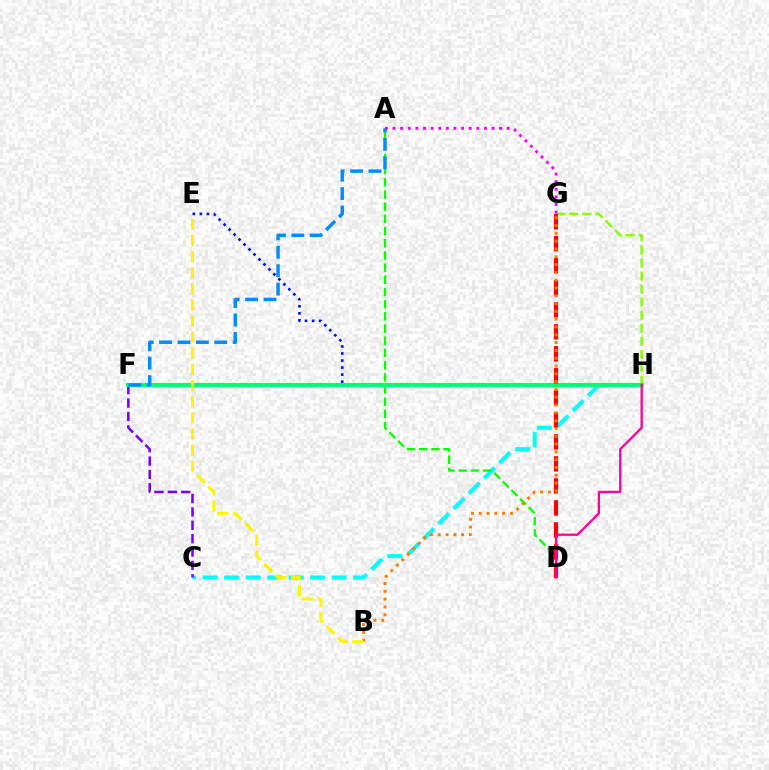{('G', 'H'): [{'color': '#84ff00', 'line_style': 'dashed', 'thickness': 1.77}], ('C', 'H'): [{'color': '#00fff6', 'line_style': 'dashed', 'thickness': 2.92}], ('E', 'H'): [{'color': '#0010ff', 'line_style': 'dotted', 'thickness': 1.91}], ('A', 'D'): [{'color': '#08ff00', 'line_style': 'dashed', 'thickness': 1.66}], ('C', 'F'): [{'color': '#7200ff', 'line_style': 'dashed', 'thickness': 1.82}], ('F', 'H'): [{'color': '#00ff74', 'line_style': 'solid', 'thickness': 2.92}], ('D', 'G'): [{'color': '#ff0000', 'line_style': 'dashed', 'thickness': 2.99}], ('A', 'F'): [{'color': '#008cff', 'line_style': 'dashed', 'thickness': 2.5}], ('B', 'G'): [{'color': '#ff7c00', 'line_style': 'dotted', 'thickness': 2.12}], ('A', 'G'): [{'color': '#ee00ff', 'line_style': 'dotted', 'thickness': 2.07}], ('B', 'E'): [{'color': '#fcf500', 'line_style': 'dashed', 'thickness': 2.19}], ('D', 'H'): [{'color': '#ff0094', 'line_style': 'solid', 'thickness': 1.66}]}